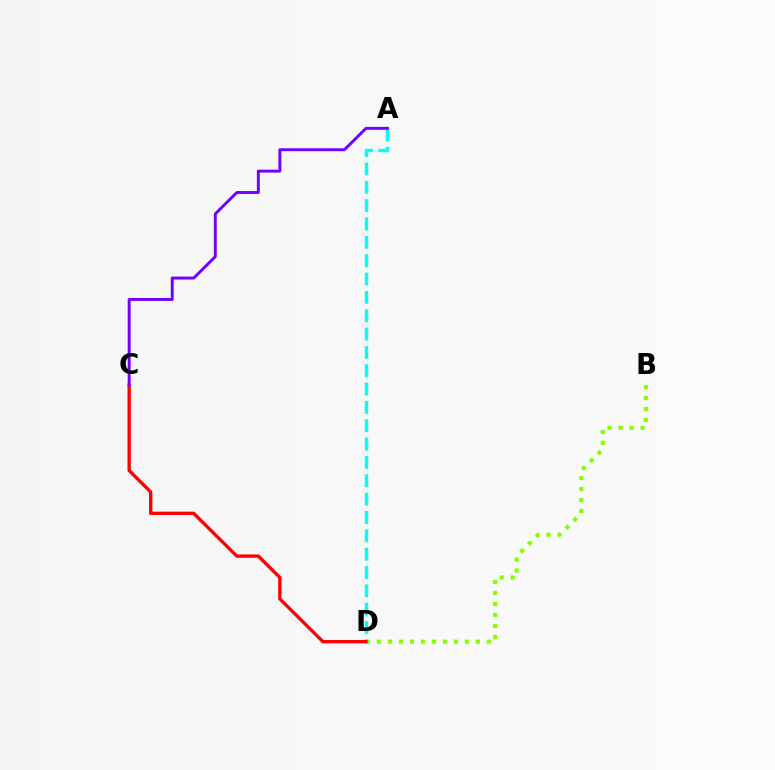{('B', 'D'): [{'color': '#84ff00', 'line_style': 'dotted', 'thickness': 2.99}], ('A', 'D'): [{'color': '#00fff6', 'line_style': 'dashed', 'thickness': 2.49}], ('C', 'D'): [{'color': '#ff0000', 'line_style': 'solid', 'thickness': 2.4}], ('A', 'C'): [{'color': '#7200ff', 'line_style': 'solid', 'thickness': 2.11}]}